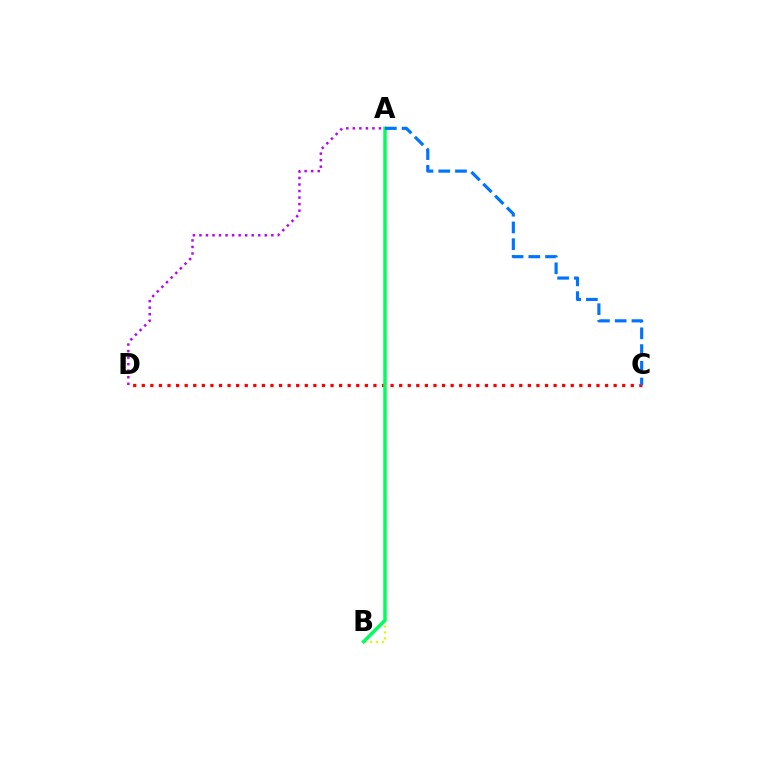{('C', 'D'): [{'color': '#ff0000', 'line_style': 'dotted', 'thickness': 2.33}], ('A', 'D'): [{'color': '#b900ff', 'line_style': 'dotted', 'thickness': 1.78}], ('A', 'B'): [{'color': '#d1ff00', 'line_style': 'dotted', 'thickness': 1.6}, {'color': '#00ff5c', 'line_style': 'solid', 'thickness': 2.49}], ('A', 'C'): [{'color': '#0074ff', 'line_style': 'dashed', 'thickness': 2.27}]}